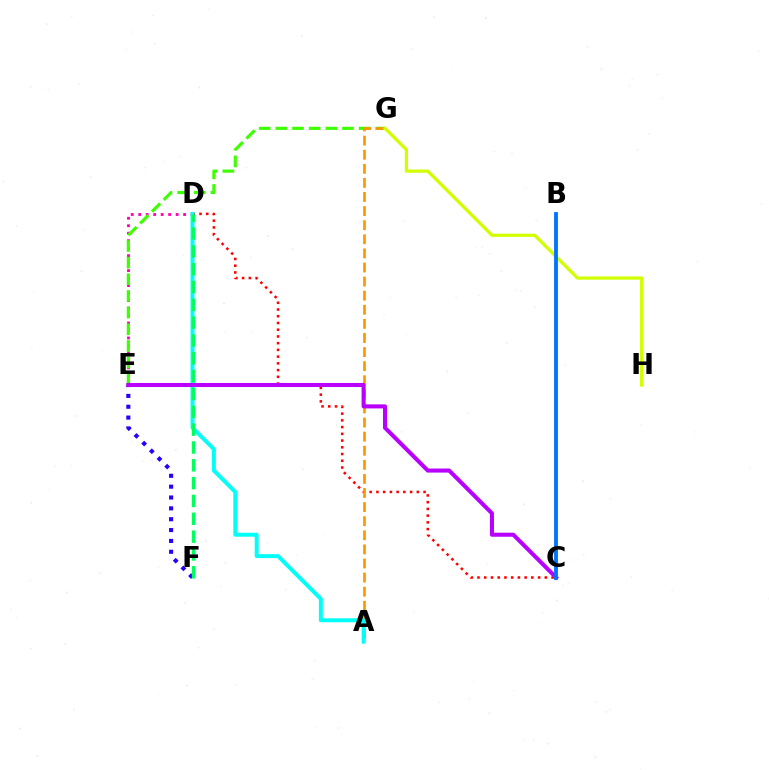{('C', 'D'): [{'color': '#ff0000', 'line_style': 'dotted', 'thickness': 1.83}], ('D', 'E'): [{'color': '#ff00ac', 'line_style': 'dotted', 'thickness': 2.03}], ('E', 'G'): [{'color': '#3dff00', 'line_style': 'dashed', 'thickness': 2.26}], ('A', 'G'): [{'color': '#ff9400', 'line_style': 'dashed', 'thickness': 1.91}], ('E', 'F'): [{'color': '#2500ff', 'line_style': 'dotted', 'thickness': 2.95}], ('G', 'H'): [{'color': '#d1ff00', 'line_style': 'solid', 'thickness': 2.32}], ('A', 'D'): [{'color': '#00fff6', 'line_style': 'solid', 'thickness': 2.83}], ('C', 'E'): [{'color': '#b900ff', 'line_style': 'solid', 'thickness': 2.92}], ('D', 'F'): [{'color': '#00ff5c', 'line_style': 'dashed', 'thickness': 2.42}], ('B', 'C'): [{'color': '#0074ff', 'line_style': 'solid', 'thickness': 2.77}]}